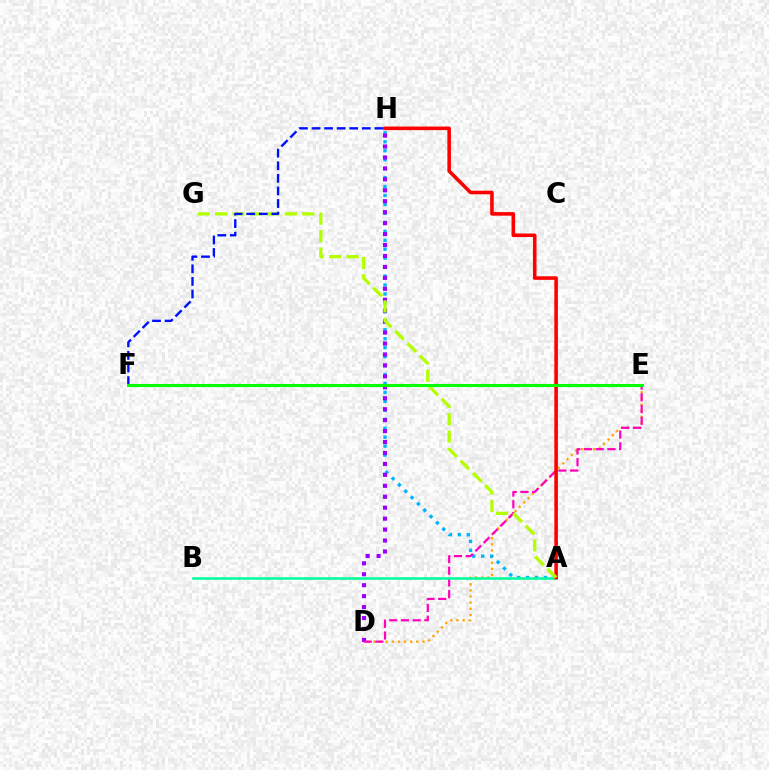{('D', 'E'): [{'color': '#ffa500', 'line_style': 'dotted', 'thickness': 1.67}, {'color': '#ff00bd', 'line_style': 'dashed', 'thickness': 1.59}], ('A', 'H'): [{'color': '#00b5ff', 'line_style': 'dotted', 'thickness': 2.43}, {'color': '#ff0000', 'line_style': 'solid', 'thickness': 2.57}], ('D', 'H'): [{'color': '#9b00ff', 'line_style': 'dotted', 'thickness': 2.97}], ('A', 'B'): [{'color': '#00ff9d', 'line_style': 'solid', 'thickness': 1.83}], ('A', 'G'): [{'color': '#b3ff00', 'line_style': 'dashed', 'thickness': 2.37}], ('F', 'H'): [{'color': '#0010ff', 'line_style': 'dashed', 'thickness': 1.71}], ('E', 'F'): [{'color': '#08ff00', 'line_style': 'solid', 'thickness': 2.2}]}